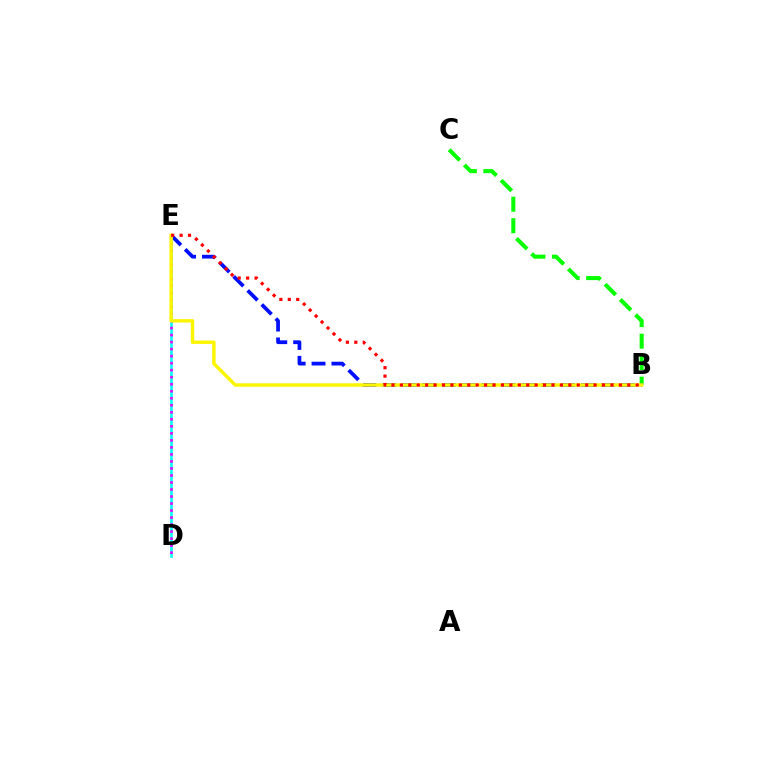{('B', 'C'): [{'color': '#08ff00', 'line_style': 'dashed', 'thickness': 2.92}], ('B', 'E'): [{'color': '#0010ff', 'line_style': 'dashed', 'thickness': 2.7}, {'color': '#fcf500', 'line_style': 'solid', 'thickness': 2.47}, {'color': '#ff0000', 'line_style': 'dotted', 'thickness': 2.29}], ('D', 'E'): [{'color': '#00fff6', 'line_style': 'solid', 'thickness': 1.86}, {'color': '#ee00ff', 'line_style': 'dotted', 'thickness': 1.91}]}